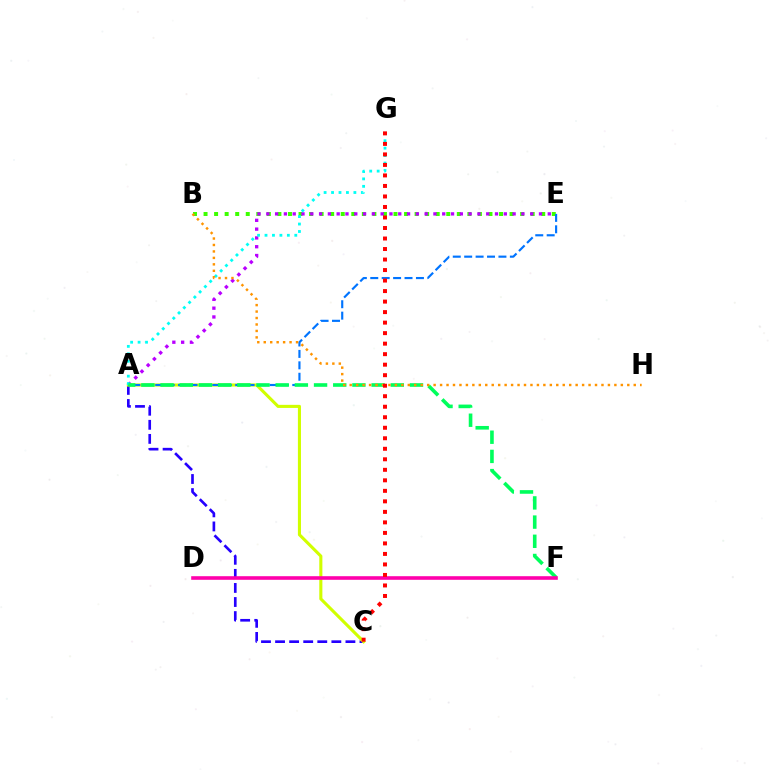{('A', 'C'): [{'color': '#2500ff', 'line_style': 'dashed', 'thickness': 1.91}, {'color': '#d1ff00', 'line_style': 'solid', 'thickness': 2.23}], ('B', 'E'): [{'color': '#3dff00', 'line_style': 'dotted', 'thickness': 2.87}], ('A', 'E'): [{'color': '#b900ff', 'line_style': 'dotted', 'thickness': 2.39}, {'color': '#0074ff', 'line_style': 'dashed', 'thickness': 1.55}], ('A', 'G'): [{'color': '#00fff6', 'line_style': 'dotted', 'thickness': 2.02}], ('A', 'F'): [{'color': '#00ff5c', 'line_style': 'dashed', 'thickness': 2.61}], ('B', 'H'): [{'color': '#ff9400', 'line_style': 'dotted', 'thickness': 1.75}], ('D', 'F'): [{'color': '#ff00ac', 'line_style': 'solid', 'thickness': 2.59}], ('C', 'G'): [{'color': '#ff0000', 'line_style': 'dotted', 'thickness': 2.86}]}